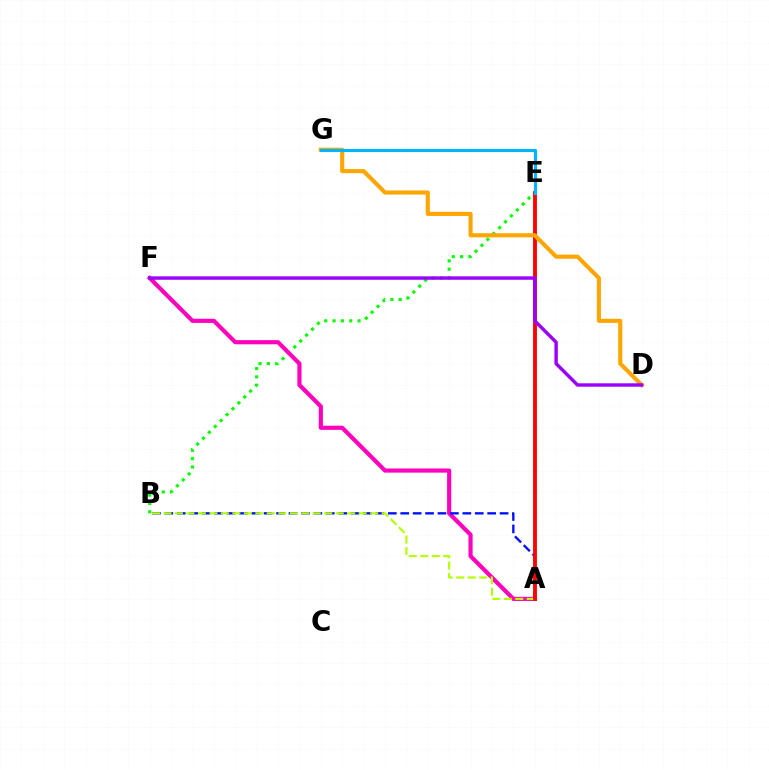{('B', 'E'): [{'color': '#08ff00', 'line_style': 'dotted', 'thickness': 2.26}], ('A', 'F'): [{'color': '#ff00bd', 'line_style': 'solid', 'thickness': 2.98}], ('A', 'B'): [{'color': '#0010ff', 'line_style': 'dashed', 'thickness': 1.69}, {'color': '#b3ff00', 'line_style': 'dashed', 'thickness': 1.56}], ('A', 'E'): [{'color': '#00ff9d', 'line_style': 'dotted', 'thickness': 1.5}, {'color': '#ff0000', 'line_style': 'solid', 'thickness': 2.77}], ('D', 'G'): [{'color': '#ffa500', 'line_style': 'solid', 'thickness': 2.95}], ('E', 'G'): [{'color': '#00b5ff', 'line_style': 'solid', 'thickness': 2.24}], ('D', 'F'): [{'color': '#9b00ff', 'line_style': 'solid', 'thickness': 2.46}]}